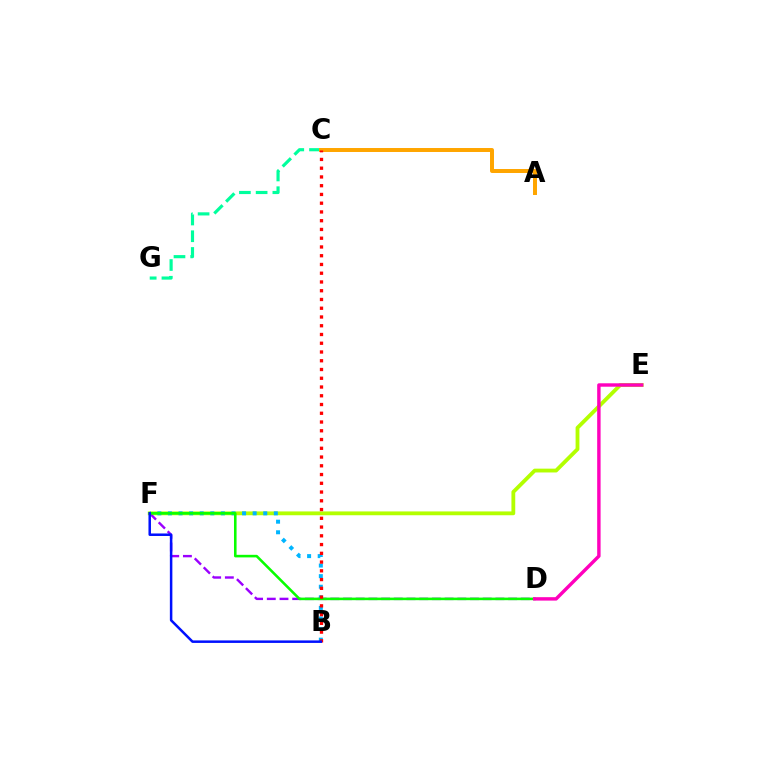{('C', 'G'): [{'color': '#00ff9d', 'line_style': 'dashed', 'thickness': 2.27}], ('E', 'F'): [{'color': '#b3ff00', 'line_style': 'solid', 'thickness': 2.75}], ('D', 'F'): [{'color': '#9b00ff', 'line_style': 'dashed', 'thickness': 1.73}, {'color': '#08ff00', 'line_style': 'solid', 'thickness': 1.86}], ('B', 'F'): [{'color': '#00b5ff', 'line_style': 'dotted', 'thickness': 2.88}, {'color': '#0010ff', 'line_style': 'solid', 'thickness': 1.8}], ('A', 'C'): [{'color': '#ffa500', 'line_style': 'solid', 'thickness': 2.87}], ('D', 'E'): [{'color': '#ff00bd', 'line_style': 'solid', 'thickness': 2.46}], ('B', 'C'): [{'color': '#ff0000', 'line_style': 'dotted', 'thickness': 2.38}]}